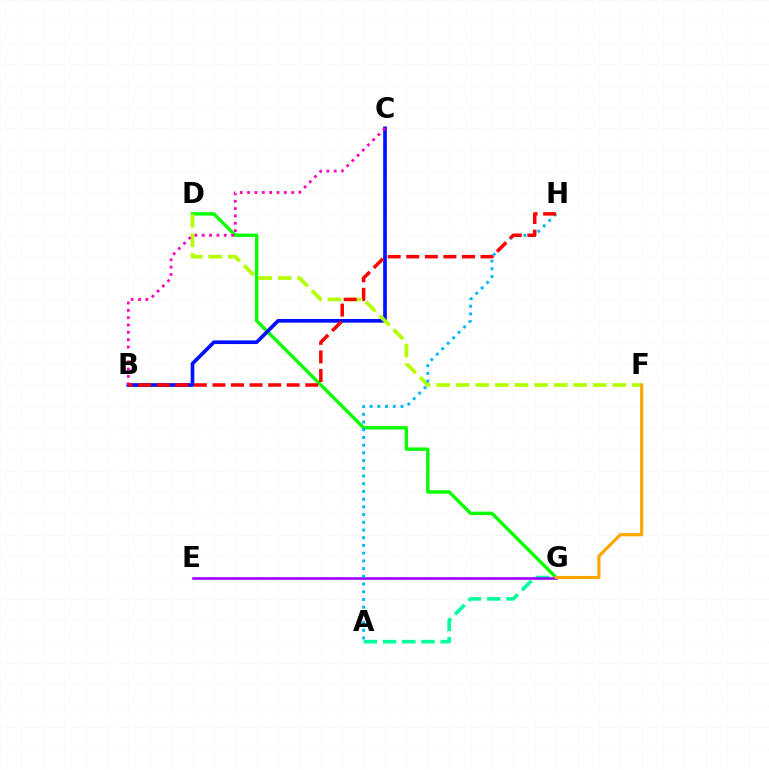{('D', 'G'): [{'color': '#08ff00', 'line_style': 'solid', 'thickness': 2.44}], ('A', 'G'): [{'color': '#00ff9d', 'line_style': 'dashed', 'thickness': 2.61}], ('E', 'G'): [{'color': '#9b00ff', 'line_style': 'solid', 'thickness': 1.87}], ('B', 'C'): [{'color': '#0010ff', 'line_style': 'solid', 'thickness': 2.64}, {'color': '#ff00bd', 'line_style': 'dotted', 'thickness': 2.0}], ('D', 'F'): [{'color': '#b3ff00', 'line_style': 'dashed', 'thickness': 2.66}], ('F', 'G'): [{'color': '#ffa500', 'line_style': 'solid', 'thickness': 2.28}], ('A', 'H'): [{'color': '#00b5ff', 'line_style': 'dotted', 'thickness': 2.1}], ('B', 'H'): [{'color': '#ff0000', 'line_style': 'dashed', 'thickness': 2.52}]}